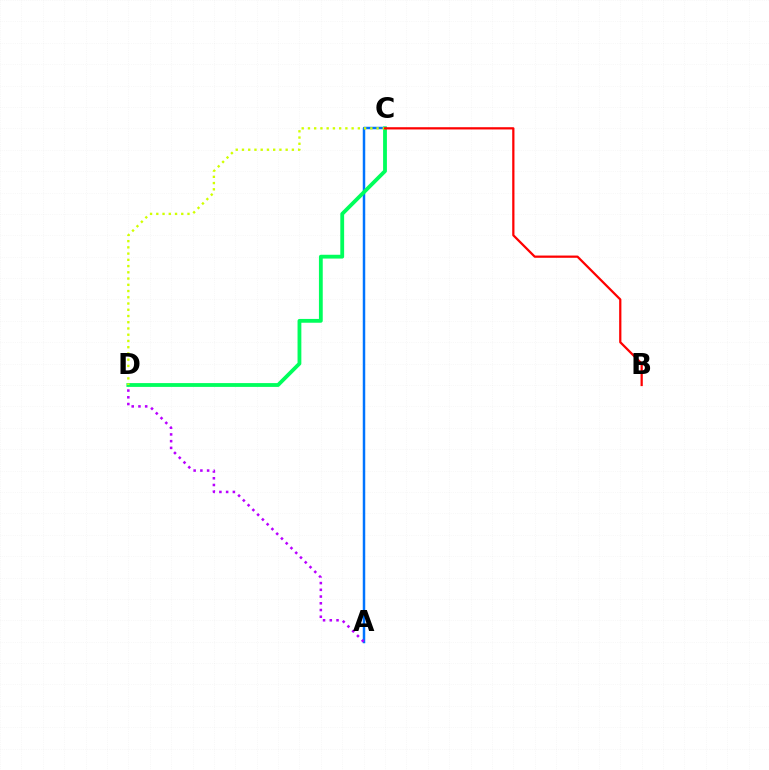{('A', 'C'): [{'color': '#0074ff', 'line_style': 'solid', 'thickness': 1.78}], ('C', 'D'): [{'color': '#00ff5c', 'line_style': 'solid', 'thickness': 2.74}, {'color': '#d1ff00', 'line_style': 'dotted', 'thickness': 1.7}], ('A', 'D'): [{'color': '#b900ff', 'line_style': 'dotted', 'thickness': 1.83}], ('B', 'C'): [{'color': '#ff0000', 'line_style': 'solid', 'thickness': 1.62}]}